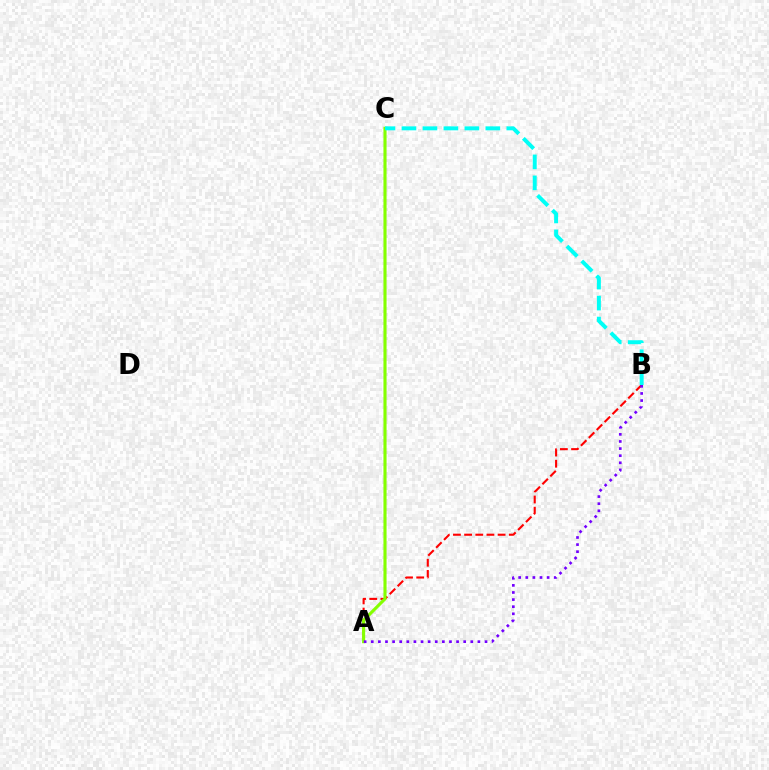{('A', 'B'): [{'color': '#ff0000', 'line_style': 'dashed', 'thickness': 1.52}, {'color': '#7200ff', 'line_style': 'dotted', 'thickness': 1.93}], ('A', 'C'): [{'color': '#84ff00', 'line_style': 'solid', 'thickness': 2.24}], ('B', 'C'): [{'color': '#00fff6', 'line_style': 'dashed', 'thickness': 2.85}]}